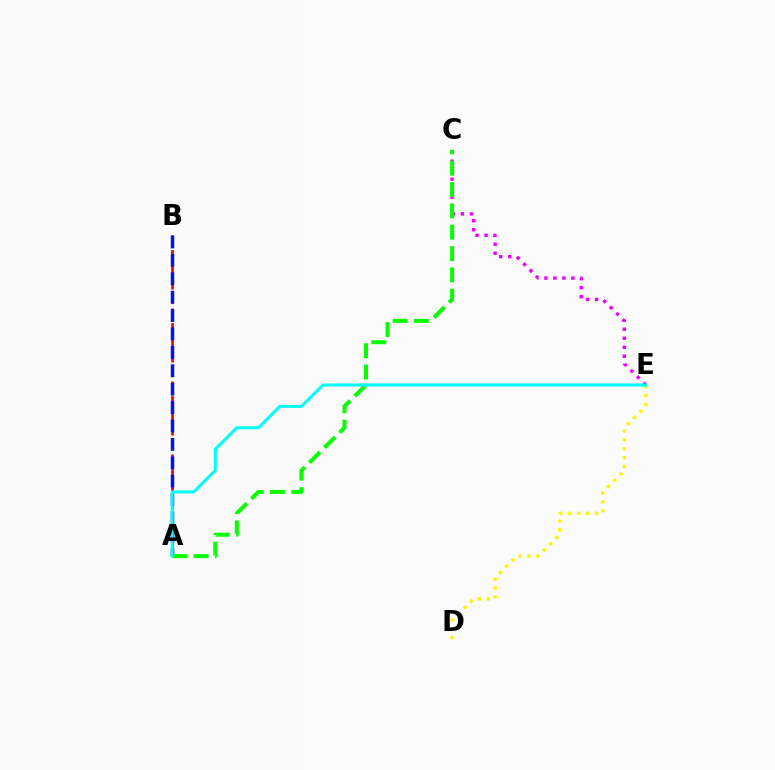{('A', 'B'): [{'color': '#ff0000', 'line_style': 'dashed', 'thickness': 1.98}, {'color': '#0010ff', 'line_style': 'dashed', 'thickness': 2.5}], ('C', 'E'): [{'color': '#ee00ff', 'line_style': 'dotted', 'thickness': 2.45}], ('D', 'E'): [{'color': '#fcf500', 'line_style': 'dotted', 'thickness': 2.41}], ('A', 'C'): [{'color': '#08ff00', 'line_style': 'dashed', 'thickness': 2.9}], ('A', 'E'): [{'color': '#00fff6', 'line_style': 'solid', 'thickness': 2.19}]}